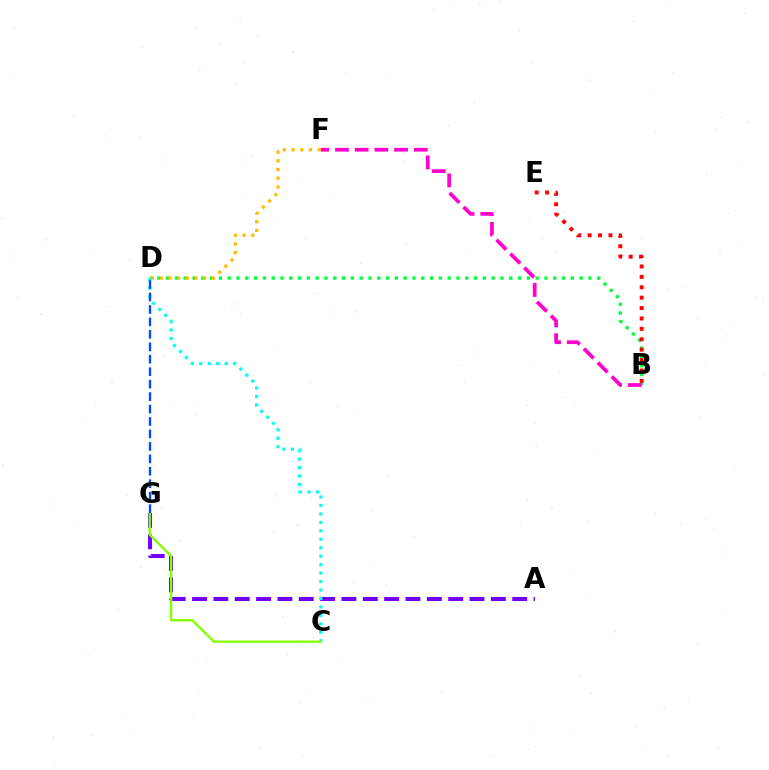{('B', 'D'): [{'color': '#00ff39', 'line_style': 'dotted', 'thickness': 2.39}], ('B', 'E'): [{'color': '#ff0000', 'line_style': 'dotted', 'thickness': 2.83}], ('A', 'G'): [{'color': '#7200ff', 'line_style': 'dashed', 'thickness': 2.9}], ('C', 'D'): [{'color': '#00fff6', 'line_style': 'dotted', 'thickness': 2.3}], ('C', 'G'): [{'color': '#84ff00', 'line_style': 'solid', 'thickness': 1.66}], ('D', 'F'): [{'color': '#ffbd00', 'line_style': 'dotted', 'thickness': 2.37}], ('D', 'G'): [{'color': '#004bff', 'line_style': 'dashed', 'thickness': 1.69}], ('B', 'F'): [{'color': '#ff00cf', 'line_style': 'dashed', 'thickness': 2.68}]}